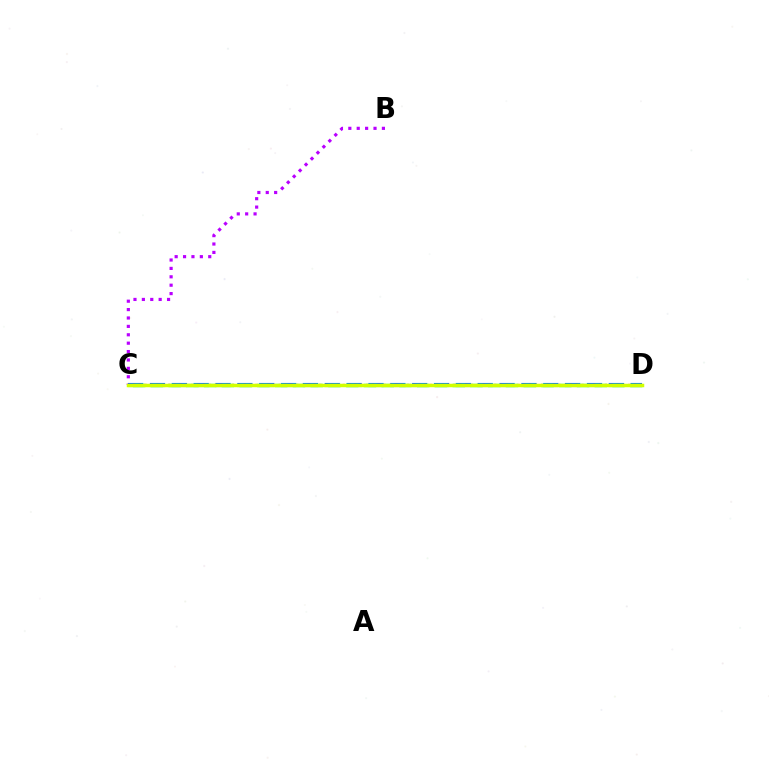{('B', 'C'): [{'color': '#b900ff', 'line_style': 'dotted', 'thickness': 2.28}], ('C', 'D'): [{'color': '#0074ff', 'line_style': 'dashed', 'thickness': 2.97}, {'color': '#00ff5c', 'line_style': 'dashed', 'thickness': 2.41}, {'color': '#ff0000', 'line_style': 'dotted', 'thickness': 1.58}, {'color': '#d1ff00', 'line_style': 'solid', 'thickness': 2.51}]}